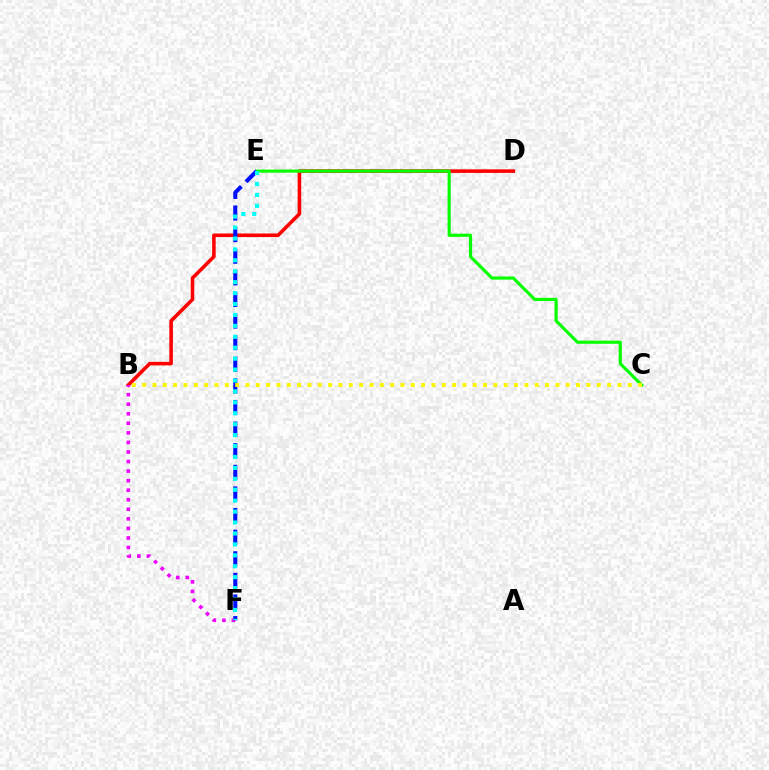{('B', 'D'): [{'color': '#ff0000', 'line_style': 'solid', 'thickness': 2.57}], ('C', 'E'): [{'color': '#08ff00', 'line_style': 'solid', 'thickness': 2.27}], ('B', 'F'): [{'color': '#ee00ff', 'line_style': 'dotted', 'thickness': 2.6}], ('E', 'F'): [{'color': '#0010ff', 'line_style': 'dashed', 'thickness': 2.94}, {'color': '#00fff6', 'line_style': 'dotted', 'thickness': 2.97}], ('B', 'C'): [{'color': '#fcf500', 'line_style': 'dotted', 'thickness': 2.81}]}